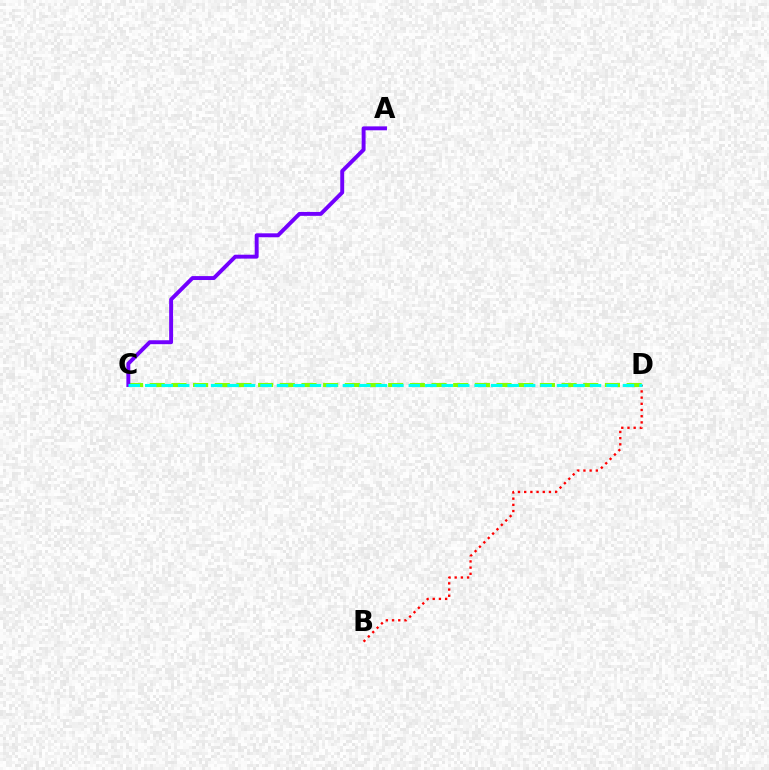{('C', 'D'): [{'color': '#84ff00', 'line_style': 'dashed', 'thickness': 2.94}, {'color': '#00fff6', 'line_style': 'dashed', 'thickness': 2.24}], ('A', 'C'): [{'color': '#7200ff', 'line_style': 'solid', 'thickness': 2.82}], ('B', 'D'): [{'color': '#ff0000', 'line_style': 'dotted', 'thickness': 1.68}]}